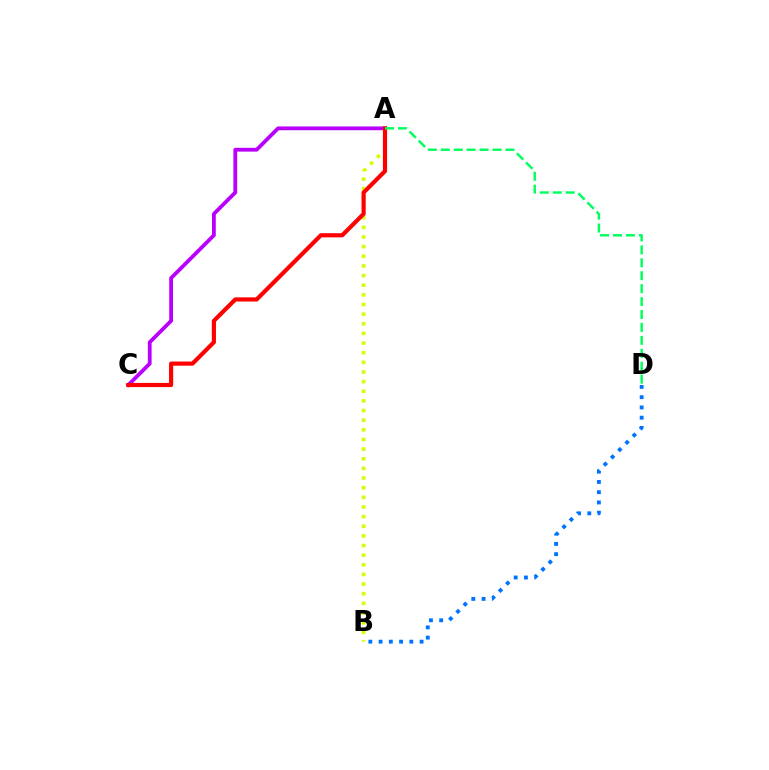{('B', 'D'): [{'color': '#0074ff', 'line_style': 'dotted', 'thickness': 2.78}], ('A', 'B'): [{'color': '#d1ff00', 'line_style': 'dotted', 'thickness': 2.62}], ('A', 'C'): [{'color': '#b900ff', 'line_style': 'solid', 'thickness': 2.73}, {'color': '#ff0000', 'line_style': 'solid', 'thickness': 3.0}], ('A', 'D'): [{'color': '#00ff5c', 'line_style': 'dashed', 'thickness': 1.76}]}